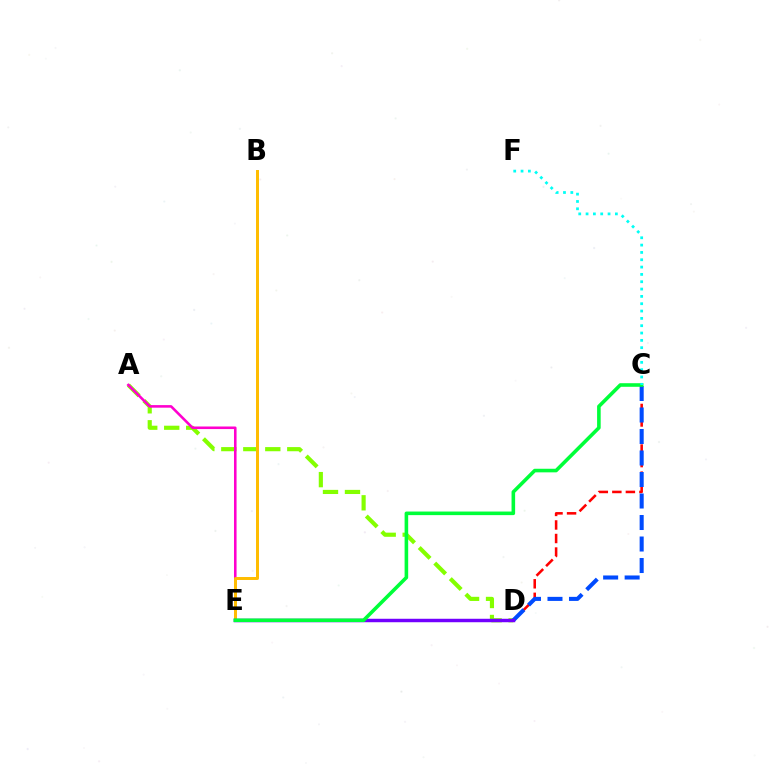{('A', 'D'): [{'color': '#84ff00', 'line_style': 'dashed', 'thickness': 2.99}], ('C', 'D'): [{'color': '#ff0000', 'line_style': 'dashed', 'thickness': 1.84}, {'color': '#004bff', 'line_style': 'dashed', 'thickness': 2.92}], ('A', 'E'): [{'color': '#ff00cf', 'line_style': 'solid', 'thickness': 1.85}], ('B', 'E'): [{'color': '#ffbd00', 'line_style': 'solid', 'thickness': 2.14}], ('D', 'E'): [{'color': '#7200ff', 'line_style': 'solid', 'thickness': 2.49}], ('C', 'E'): [{'color': '#00ff39', 'line_style': 'solid', 'thickness': 2.58}], ('C', 'F'): [{'color': '#00fff6', 'line_style': 'dotted', 'thickness': 1.99}]}